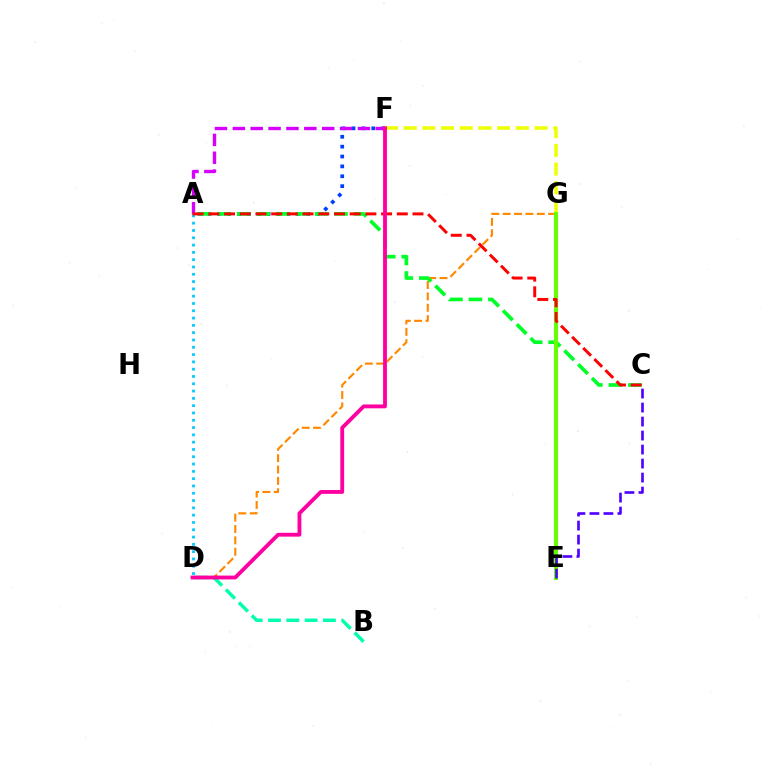{('E', 'F'): [{'color': '#eeff00', 'line_style': 'dashed', 'thickness': 2.54}], ('D', 'G'): [{'color': '#ff8800', 'line_style': 'dashed', 'thickness': 1.54}], ('A', 'F'): [{'color': '#003fff', 'line_style': 'dotted', 'thickness': 2.68}, {'color': '#d600ff', 'line_style': 'dashed', 'thickness': 2.43}], ('B', 'D'): [{'color': '#00ffaf', 'line_style': 'dashed', 'thickness': 2.49}], ('A', 'C'): [{'color': '#00ff27', 'line_style': 'dashed', 'thickness': 2.65}, {'color': '#ff0000', 'line_style': 'dashed', 'thickness': 2.13}], ('A', 'D'): [{'color': '#00c7ff', 'line_style': 'dotted', 'thickness': 1.98}], ('E', 'G'): [{'color': '#66ff00', 'line_style': 'solid', 'thickness': 2.93}], ('C', 'E'): [{'color': '#4f00ff', 'line_style': 'dashed', 'thickness': 1.9}], ('D', 'F'): [{'color': '#ff00a0', 'line_style': 'solid', 'thickness': 2.76}]}